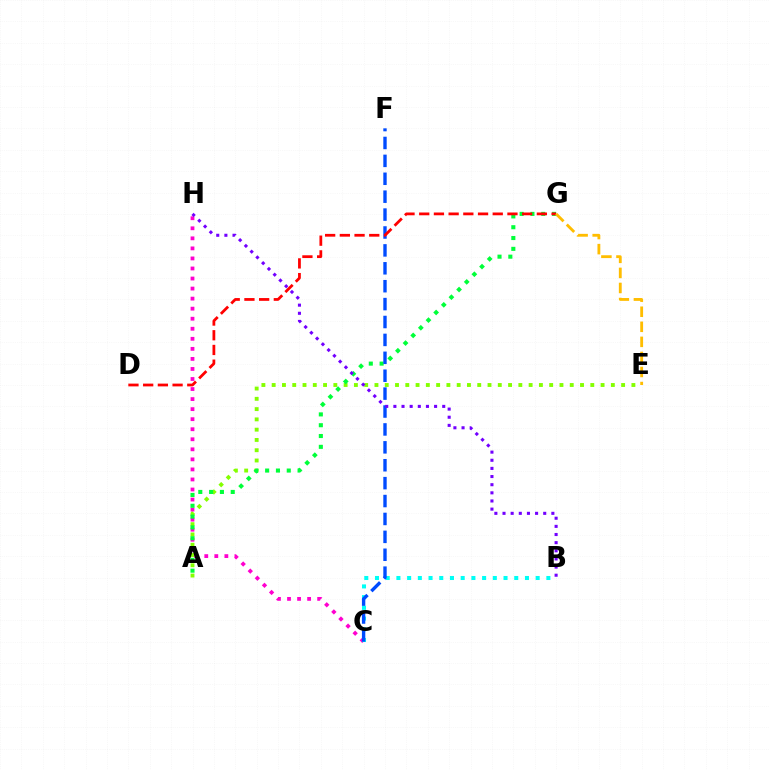{('A', 'E'): [{'color': '#84ff00', 'line_style': 'dotted', 'thickness': 2.79}], ('C', 'H'): [{'color': '#ff00cf', 'line_style': 'dotted', 'thickness': 2.73}], ('B', 'C'): [{'color': '#00fff6', 'line_style': 'dotted', 'thickness': 2.91}], ('A', 'G'): [{'color': '#00ff39', 'line_style': 'dotted', 'thickness': 2.94}], ('C', 'F'): [{'color': '#004bff', 'line_style': 'dashed', 'thickness': 2.43}], ('D', 'G'): [{'color': '#ff0000', 'line_style': 'dashed', 'thickness': 2.0}], ('B', 'H'): [{'color': '#7200ff', 'line_style': 'dotted', 'thickness': 2.21}], ('E', 'G'): [{'color': '#ffbd00', 'line_style': 'dashed', 'thickness': 2.05}]}